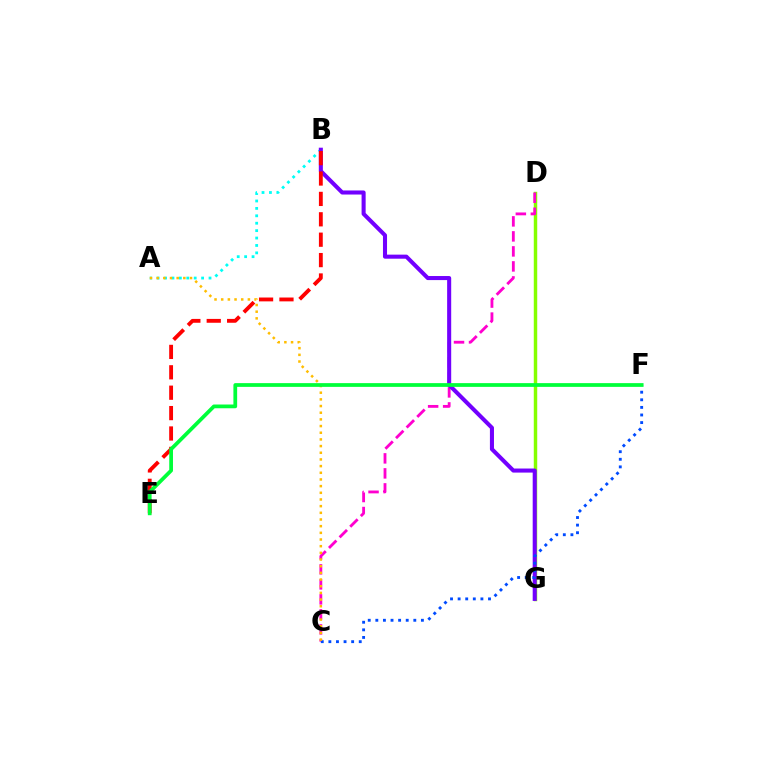{('D', 'G'): [{'color': '#84ff00', 'line_style': 'solid', 'thickness': 2.49}], ('A', 'B'): [{'color': '#00fff6', 'line_style': 'dotted', 'thickness': 2.01}], ('C', 'D'): [{'color': '#ff00cf', 'line_style': 'dashed', 'thickness': 2.04}], ('B', 'G'): [{'color': '#7200ff', 'line_style': 'solid', 'thickness': 2.92}], ('C', 'F'): [{'color': '#004bff', 'line_style': 'dotted', 'thickness': 2.06}], ('B', 'E'): [{'color': '#ff0000', 'line_style': 'dashed', 'thickness': 2.77}], ('A', 'C'): [{'color': '#ffbd00', 'line_style': 'dotted', 'thickness': 1.81}], ('E', 'F'): [{'color': '#00ff39', 'line_style': 'solid', 'thickness': 2.7}]}